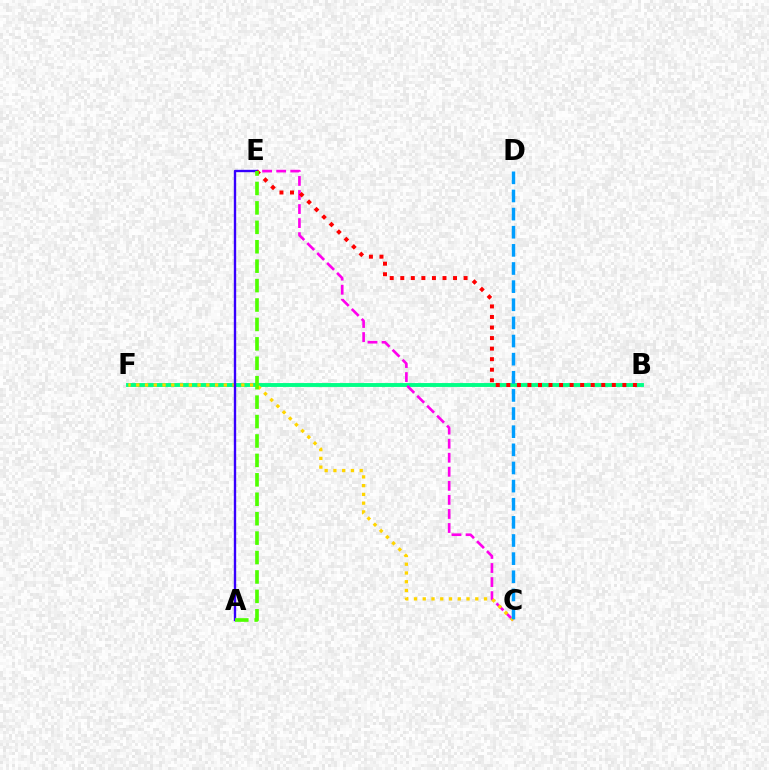{('B', 'F'): [{'color': '#00ff86', 'line_style': 'solid', 'thickness': 2.8}], ('C', 'E'): [{'color': '#ff00ed', 'line_style': 'dashed', 'thickness': 1.91}], ('C', 'F'): [{'color': '#ffd500', 'line_style': 'dotted', 'thickness': 2.38}], ('C', 'D'): [{'color': '#009eff', 'line_style': 'dashed', 'thickness': 2.46}], ('A', 'E'): [{'color': '#3700ff', 'line_style': 'solid', 'thickness': 1.71}, {'color': '#4fff00', 'line_style': 'dashed', 'thickness': 2.64}], ('B', 'E'): [{'color': '#ff0000', 'line_style': 'dotted', 'thickness': 2.87}]}